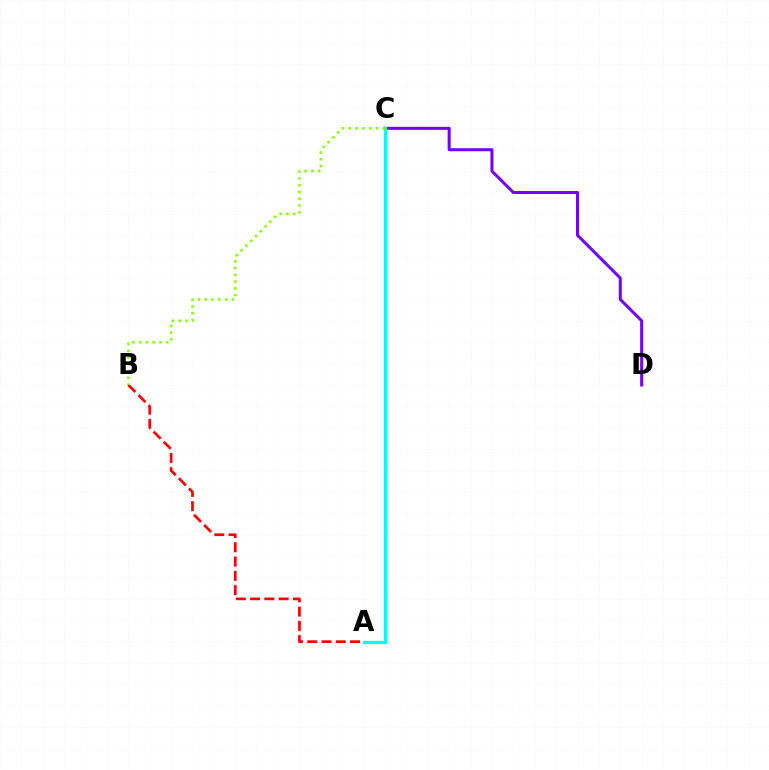{('C', 'D'): [{'color': '#7200ff', 'line_style': 'solid', 'thickness': 2.18}], ('A', 'C'): [{'color': '#00fff6', 'line_style': 'solid', 'thickness': 2.4}], ('A', 'B'): [{'color': '#ff0000', 'line_style': 'dashed', 'thickness': 1.94}], ('B', 'C'): [{'color': '#84ff00', 'line_style': 'dotted', 'thickness': 1.84}]}